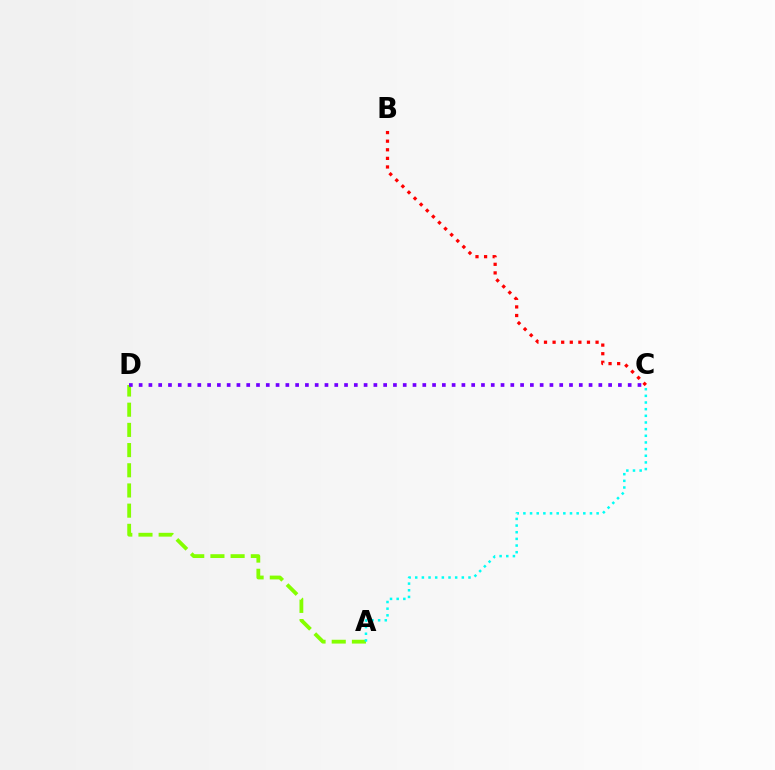{('A', 'D'): [{'color': '#84ff00', 'line_style': 'dashed', 'thickness': 2.74}], ('C', 'D'): [{'color': '#7200ff', 'line_style': 'dotted', 'thickness': 2.66}], ('A', 'C'): [{'color': '#00fff6', 'line_style': 'dotted', 'thickness': 1.81}], ('B', 'C'): [{'color': '#ff0000', 'line_style': 'dotted', 'thickness': 2.34}]}